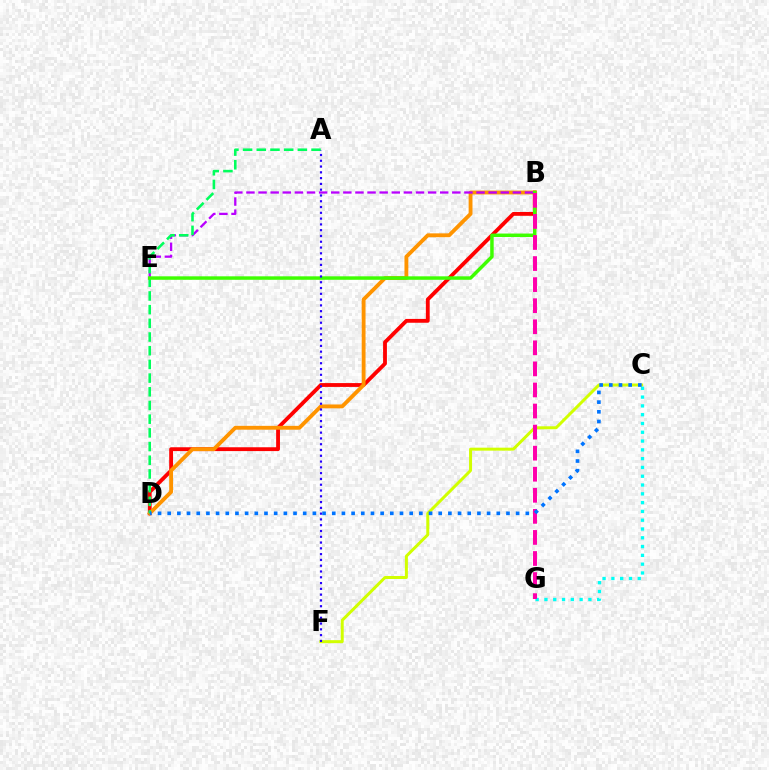{('B', 'D'): [{'color': '#ff0000', 'line_style': 'solid', 'thickness': 2.76}, {'color': '#ff9400', 'line_style': 'solid', 'thickness': 2.77}], ('B', 'E'): [{'color': '#b900ff', 'line_style': 'dashed', 'thickness': 1.65}, {'color': '#3dff00', 'line_style': 'solid', 'thickness': 2.5}], ('C', 'F'): [{'color': '#d1ff00', 'line_style': 'solid', 'thickness': 2.15}], ('C', 'G'): [{'color': '#00fff6', 'line_style': 'dotted', 'thickness': 2.39}], ('A', 'D'): [{'color': '#00ff5c', 'line_style': 'dashed', 'thickness': 1.86}], ('B', 'G'): [{'color': '#ff00ac', 'line_style': 'dashed', 'thickness': 2.86}], ('A', 'F'): [{'color': '#2500ff', 'line_style': 'dotted', 'thickness': 1.57}], ('C', 'D'): [{'color': '#0074ff', 'line_style': 'dotted', 'thickness': 2.63}]}